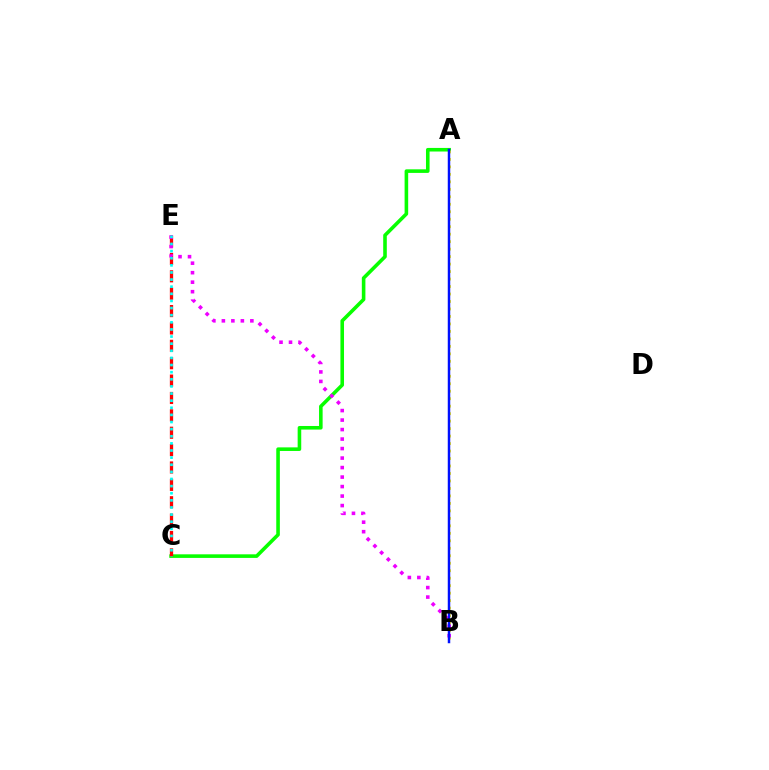{('A', 'C'): [{'color': '#08ff00', 'line_style': 'solid', 'thickness': 2.58}], ('C', 'E'): [{'color': '#ff0000', 'line_style': 'dashed', 'thickness': 2.36}, {'color': '#00fff6', 'line_style': 'dotted', 'thickness': 1.94}], ('A', 'B'): [{'color': '#fcf500', 'line_style': 'dotted', 'thickness': 2.03}, {'color': '#0010ff', 'line_style': 'solid', 'thickness': 1.78}], ('B', 'E'): [{'color': '#ee00ff', 'line_style': 'dotted', 'thickness': 2.58}]}